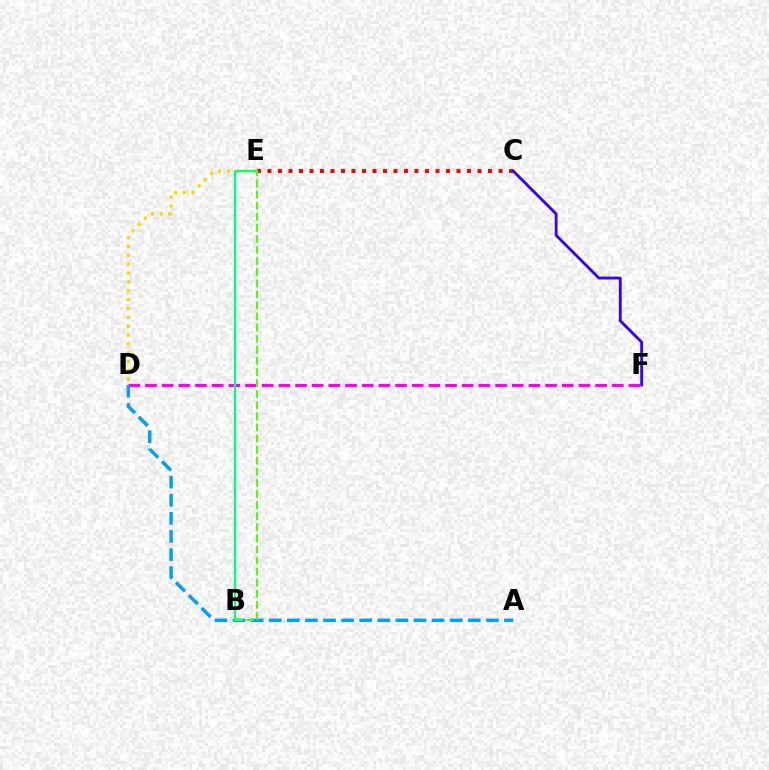{('C', 'E'): [{'color': '#ff0000', 'line_style': 'dotted', 'thickness': 2.85}], ('C', 'F'): [{'color': '#3700ff', 'line_style': 'solid', 'thickness': 2.04}], ('D', 'F'): [{'color': '#ff00ed', 'line_style': 'dashed', 'thickness': 2.26}], ('D', 'E'): [{'color': '#ffd500', 'line_style': 'dotted', 'thickness': 2.4}], ('A', 'D'): [{'color': '#009eff', 'line_style': 'dashed', 'thickness': 2.46}], ('B', 'E'): [{'color': '#00ff86', 'line_style': 'solid', 'thickness': 1.59}, {'color': '#4fff00', 'line_style': 'dashed', 'thickness': 1.51}]}